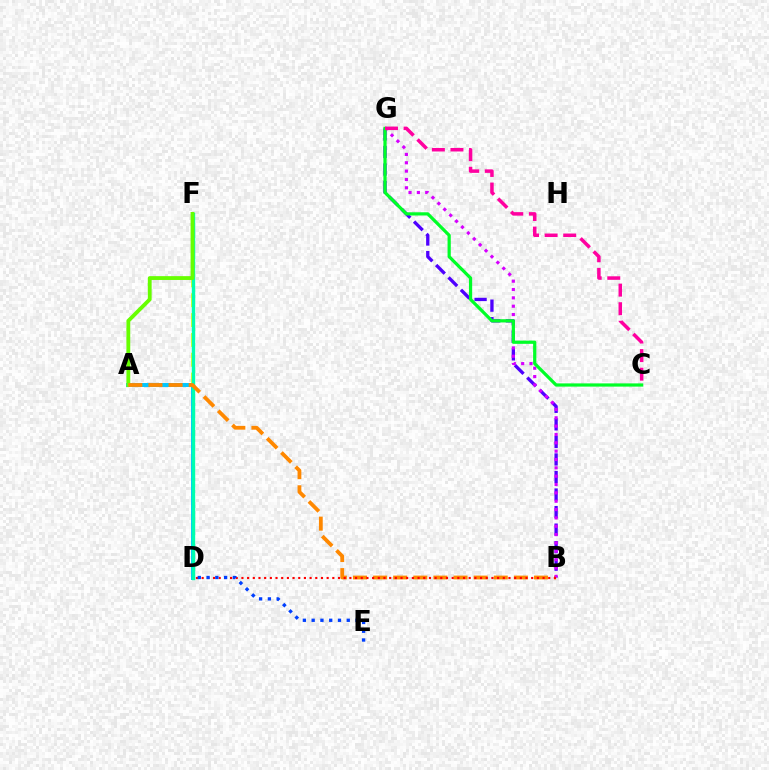{('D', 'F'): [{'color': '#eeff00', 'line_style': 'dashed', 'thickness': 2.69}, {'color': '#00ffaf', 'line_style': 'solid', 'thickness': 2.44}], ('A', 'D'): [{'color': '#00c7ff', 'line_style': 'solid', 'thickness': 2.85}], ('B', 'G'): [{'color': '#4f00ff', 'line_style': 'dashed', 'thickness': 2.38}, {'color': '#d600ff', 'line_style': 'dotted', 'thickness': 2.27}], ('A', 'F'): [{'color': '#66ff00', 'line_style': 'solid', 'thickness': 2.75}], ('A', 'B'): [{'color': '#ff8800', 'line_style': 'dashed', 'thickness': 2.73}], ('C', 'G'): [{'color': '#00ff27', 'line_style': 'solid', 'thickness': 2.32}, {'color': '#ff00a0', 'line_style': 'dashed', 'thickness': 2.52}], ('B', 'D'): [{'color': '#ff0000', 'line_style': 'dotted', 'thickness': 1.54}], ('D', 'E'): [{'color': '#003fff', 'line_style': 'dotted', 'thickness': 2.38}]}